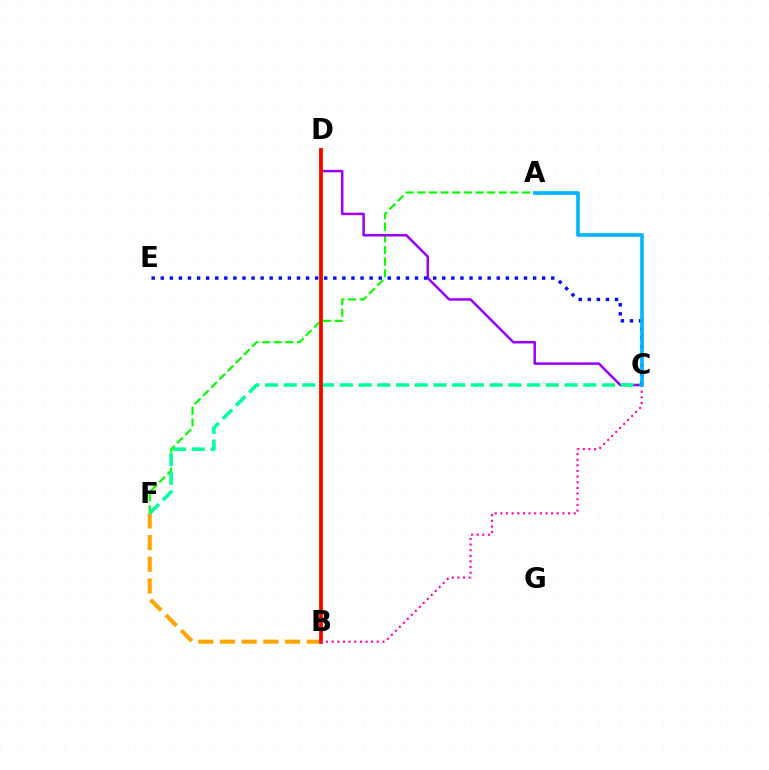{('A', 'F'): [{'color': '#08ff00', 'line_style': 'dashed', 'thickness': 1.58}], ('B', 'F'): [{'color': '#ffa500', 'line_style': 'dashed', 'thickness': 2.95}], ('B', 'D'): [{'color': '#b3ff00', 'line_style': 'solid', 'thickness': 2.97}, {'color': '#ff0000', 'line_style': 'solid', 'thickness': 2.65}], ('C', 'D'): [{'color': '#9b00ff', 'line_style': 'solid', 'thickness': 1.8}], ('C', 'F'): [{'color': '#00ff9d', 'line_style': 'dashed', 'thickness': 2.54}], ('C', 'E'): [{'color': '#0010ff', 'line_style': 'dotted', 'thickness': 2.47}], ('B', 'C'): [{'color': '#ff00bd', 'line_style': 'dotted', 'thickness': 1.53}], ('A', 'C'): [{'color': '#00b5ff', 'line_style': 'solid', 'thickness': 2.65}]}